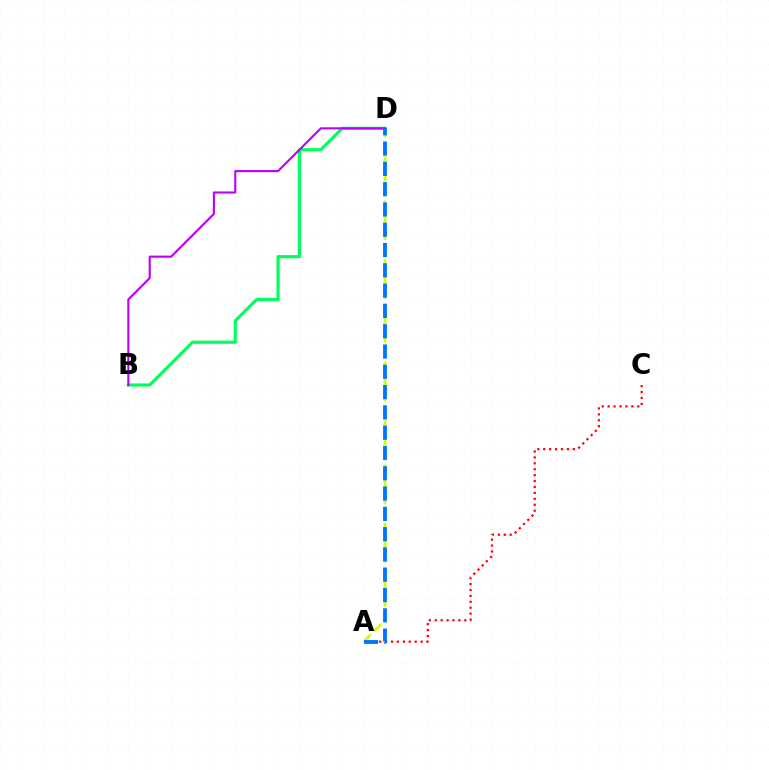{('A', 'C'): [{'color': '#ff0000', 'line_style': 'dotted', 'thickness': 1.61}], ('B', 'D'): [{'color': '#00ff5c', 'line_style': 'solid', 'thickness': 2.28}, {'color': '#b900ff', 'line_style': 'solid', 'thickness': 1.52}], ('A', 'D'): [{'color': '#d1ff00', 'line_style': 'dashed', 'thickness': 1.99}, {'color': '#0074ff', 'line_style': 'dashed', 'thickness': 2.76}]}